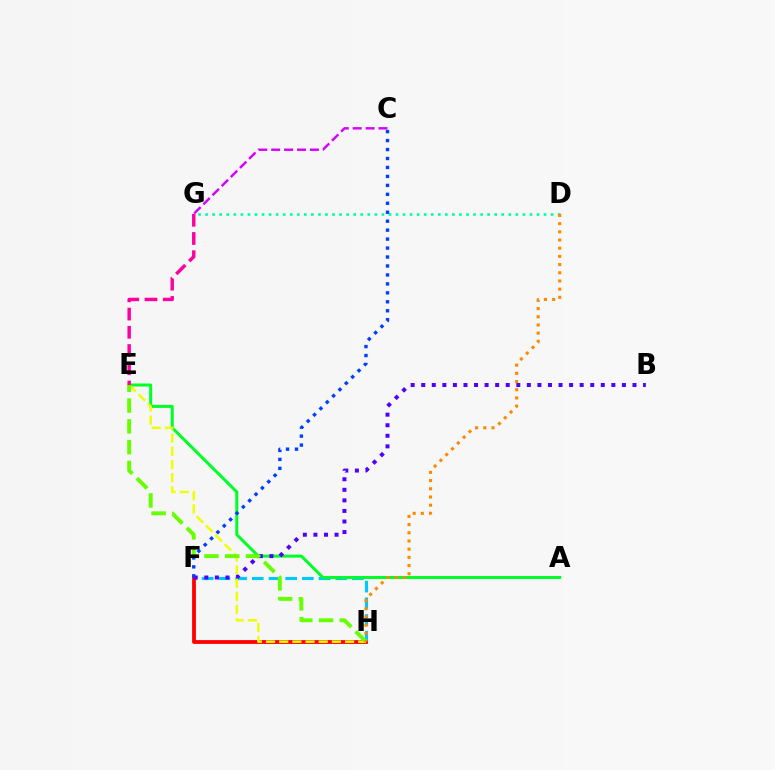{('F', 'H'): [{'color': '#00c7ff', 'line_style': 'dashed', 'thickness': 2.27}, {'color': '#ff0000', 'line_style': 'solid', 'thickness': 2.72}], ('A', 'E'): [{'color': '#00ff27', 'line_style': 'solid', 'thickness': 2.17}], ('C', 'G'): [{'color': '#d600ff', 'line_style': 'dashed', 'thickness': 1.75}], ('D', 'G'): [{'color': '#00ffaf', 'line_style': 'dotted', 'thickness': 1.92}], ('B', 'F'): [{'color': '#4f00ff', 'line_style': 'dotted', 'thickness': 2.87}], ('C', 'F'): [{'color': '#003fff', 'line_style': 'dotted', 'thickness': 2.43}], ('E', 'H'): [{'color': '#eeff00', 'line_style': 'dashed', 'thickness': 1.79}, {'color': '#66ff00', 'line_style': 'dashed', 'thickness': 2.82}], ('D', 'H'): [{'color': '#ff8800', 'line_style': 'dotted', 'thickness': 2.23}], ('E', 'G'): [{'color': '#ff00a0', 'line_style': 'dashed', 'thickness': 2.48}]}